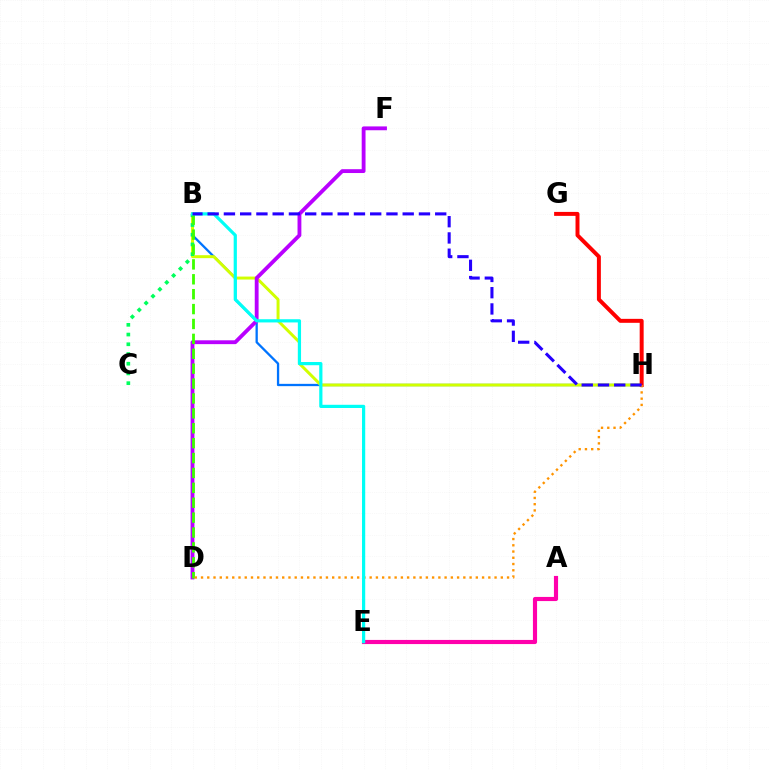{('B', 'H'): [{'color': '#0074ff', 'line_style': 'solid', 'thickness': 1.65}, {'color': '#d1ff00', 'line_style': 'solid', 'thickness': 2.14}, {'color': '#2500ff', 'line_style': 'dashed', 'thickness': 2.21}], ('B', 'C'): [{'color': '#00ff5c', 'line_style': 'dotted', 'thickness': 2.64}], ('A', 'E'): [{'color': '#ff00ac', 'line_style': 'solid', 'thickness': 2.98}], ('D', 'F'): [{'color': '#b900ff', 'line_style': 'solid', 'thickness': 2.76}], ('G', 'H'): [{'color': '#ff0000', 'line_style': 'solid', 'thickness': 2.85}], ('B', 'D'): [{'color': '#3dff00', 'line_style': 'dashed', 'thickness': 2.02}], ('D', 'H'): [{'color': '#ff9400', 'line_style': 'dotted', 'thickness': 1.7}], ('B', 'E'): [{'color': '#00fff6', 'line_style': 'solid', 'thickness': 2.31}]}